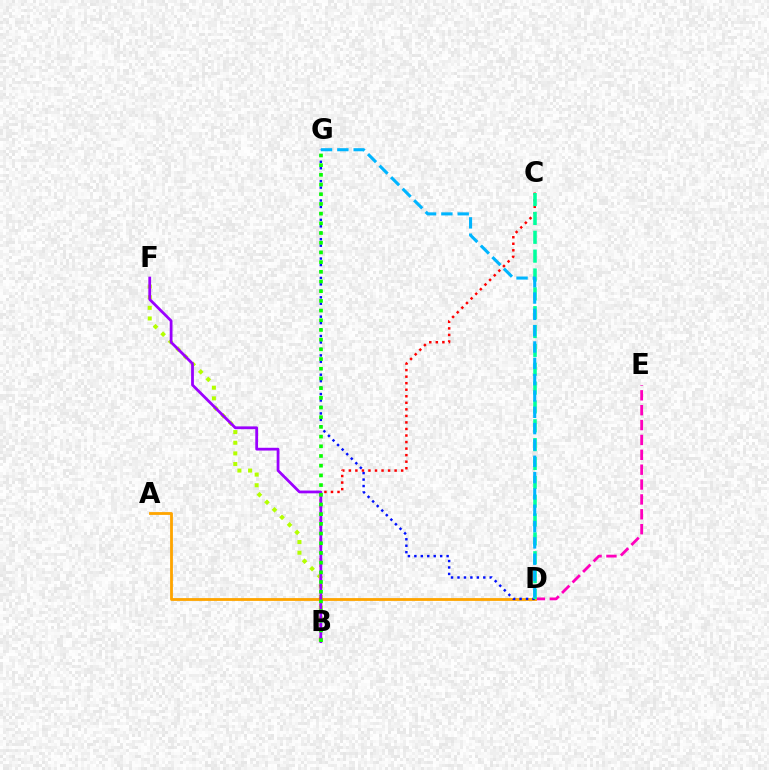{('B', 'F'): [{'color': '#b3ff00', 'line_style': 'dotted', 'thickness': 2.89}, {'color': '#9b00ff', 'line_style': 'solid', 'thickness': 2.0}], ('D', 'E'): [{'color': '#ff00bd', 'line_style': 'dashed', 'thickness': 2.02}], ('A', 'D'): [{'color': '#ffa500', 'line_style': 'solid', 'thickness': 2.03}], ('D', 'G'): [{'color': '#0010ff', 'line_style': 'dotted', 'thickness': 1.75}, {'color': '#00b5ff', 'line_style': 'dashed', 'thickness': 2.22}], ('B', 'C'): [{'color': '#ff0000', 'line_style': 'dotted', 'thickness': 1.78}], ('C', 'D'): [{'color': '#00ff9d', 'line_style': 'dashed', 'thickness': 2.56}], ('B', 'G'): [{'color': '#08ff00', 'line_style': 'dotted', 'thickness': 2.63}]}